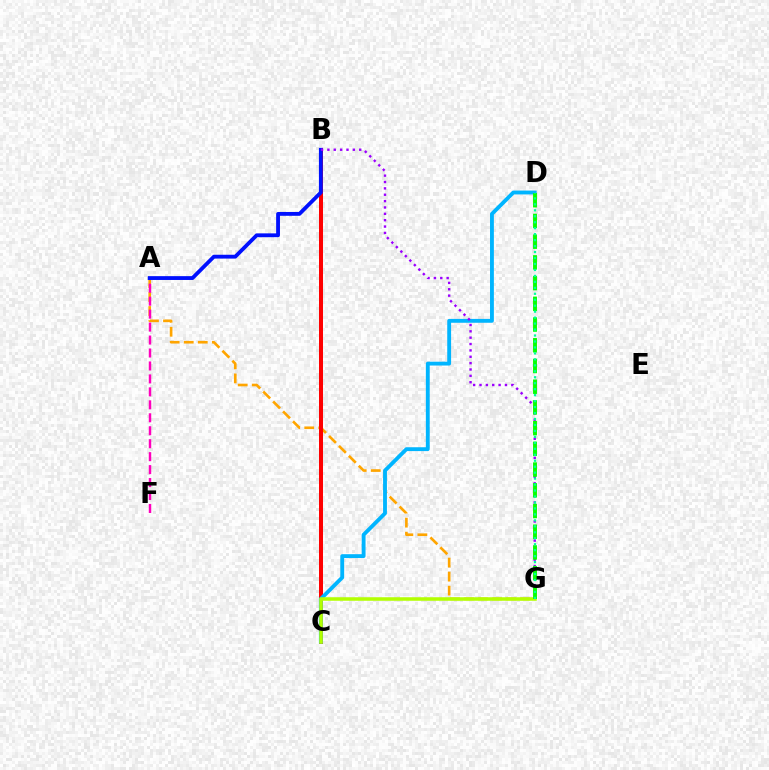{('A', 'G'): [{'color': '#ffa500', 'line_style': 'dashed', 'thickness': 1.91}], ('A', 'F'): [{'color': '#ff00bd', 'line_style': 'dashed', 'thickness': 1.76}], ('B', 'C'): [{'color': '#ff0000', 'line_style': 'solid', 'thickness': 2.88}], ('C', 'D'): [{'color': '#00b5ff', 'line_style': 'solid', 'thickness': 2.78}], ('A', 'B'): [{'color': '#0010ff', 'line_style': 'solid', 'thickness': 2.76}], ('B', 'G'): [{'color': '#9b00ff', 'line_style': 'dotted', 'thickness': 1.73}], ('C', 'G'): [{'color': '#b3ff00', 'line_style': 'solid', 'thickness': 2.53}], ('D', 'G'): [{'color': '#08ff00', 'line_style': 'dashed', 'thickness': 2.81}, {'color': '#00ff9d', 'line_style': 'dotted', 'thickness': 1.62}]}